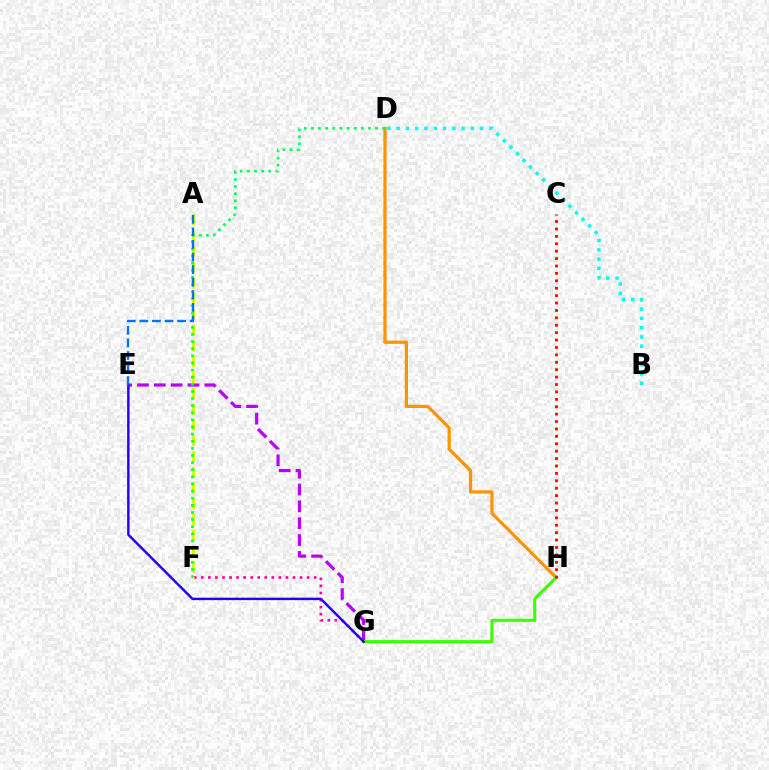{('E', 'G'): [{'color': '#b900ff', 'line_style': 'dashed', 'thickness': 2.29}, {'color': '#2500ff', 'line_style': 'solid', 'thickness': 1.76}], ('D', 'H'): [{'color': '#ff9400', 'line_style': 'solid', 'thickness': 2.32}], ('F', 'G'): [{'color': '#ff00ac', 'line_style': 'dotted', 'thickness': 1.92}], ('G', 'H'): [{'color': '#3dff00', 'line_style': 'solid', 'thickness': 2.22}], ('A', 'F'): [{'color': '#d1ff00', 'line_style': 'dashed', 'thickness': 2.14}], ('B', 'D'): [{'color': '#00fff6', 'line_style': 'dotted', 'thickness': 2.52}], ('D', 'F'): [{'color': '#00ff5c', 'line_style': 'dotted', 'thickness': 1.94}], ('C', 'H'): [{'color': '#ff0000', 'line_style': 'dotted', 'thickness': 2.01}], ('A', 'E'): [{'color': '#0074ff', 'line_style': 'dashed', 'thickness': 1.71}]}